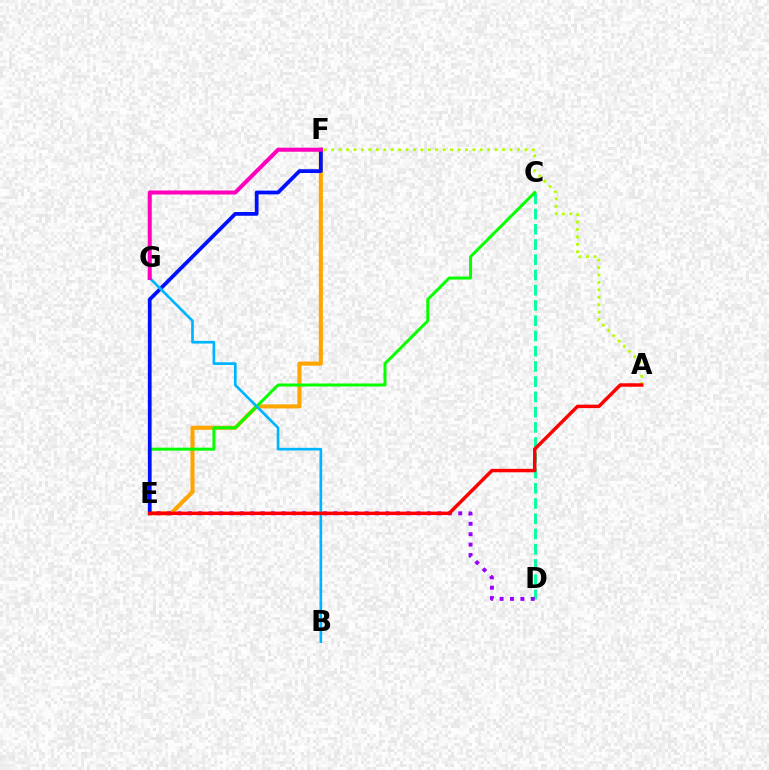{('E', 'F'): [{'color': '#ffa500', 'line_style': 'solid', 'thickness': 2.94}, {'color': '#0010ff', 'line_style': 'solid', 'thickness': 2.7}], ('A', 'F'): [{'color': '#b3ff00', 'line_style': 'dotted', 'thickness': 2.02}], ('C', 'D'): [{'color': '#00ff9d', 'line_style': 'dashed', 'thickness': 2.07}], ('C', 'E'): [{'color': '#08ff00', 'line_style': 'solid', 'thickness': 2.16}], ('D', 'E'): [{'color': '#9b00ff', 'line_style': 'dotted', 'thickness': 2.83}], ('B', 'G'): [{'color': '#00b5ff', 'line_style': 'solid', 'thickness': 1.93}], ('A', 'E'): [{'color': '#ff0000', 'line_style': 'solid', 'thickness': 2.49}], ('F', 'G'): [{'color': '#ff00bd', 'line_style': 'solid', 'thickness': 2.91}]}